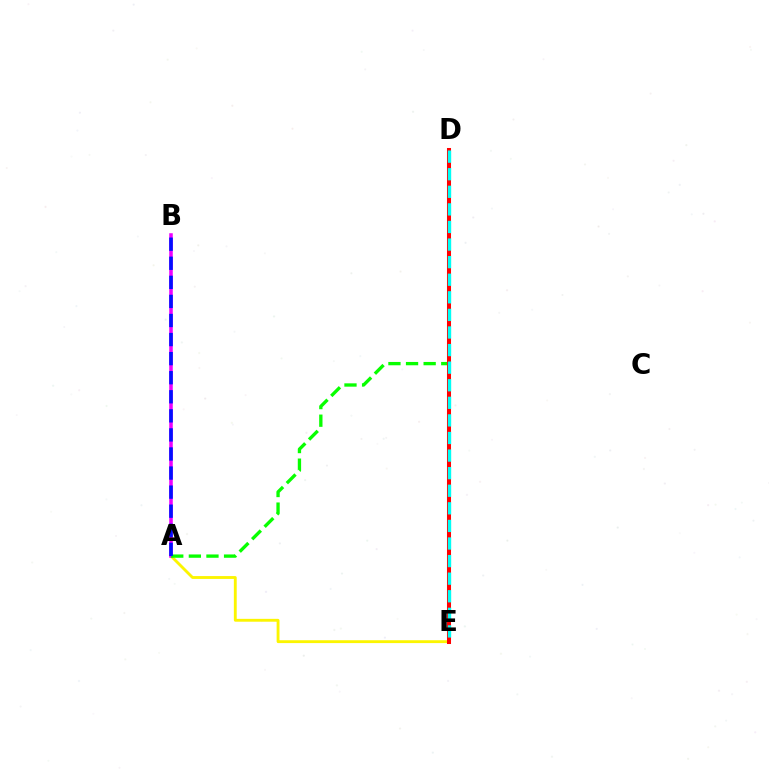{('A', 'E'): [{'color': '#fcf500', 'line_style': 'solid', 'thickness': 2.06}], ('A', 'B'): [{'color': '#ee00ff', 'line_style': 'solid', 'thickness': 2.56}, {'color': '#0010ff', 'line_style': 'dashed', 'thickness': 2.59}], ('A', 'D'): [{'color': '#08ff00', 'line_style': 'dashed', 'thickness': 2.39}], ('D', 'E'): [{'color': '#ff0000', 'line_style': 'solid', 'thickness': 2.91}, {'color': '#00fff6', 'line_style': 'dashed', 'thickness': 2.39}]}